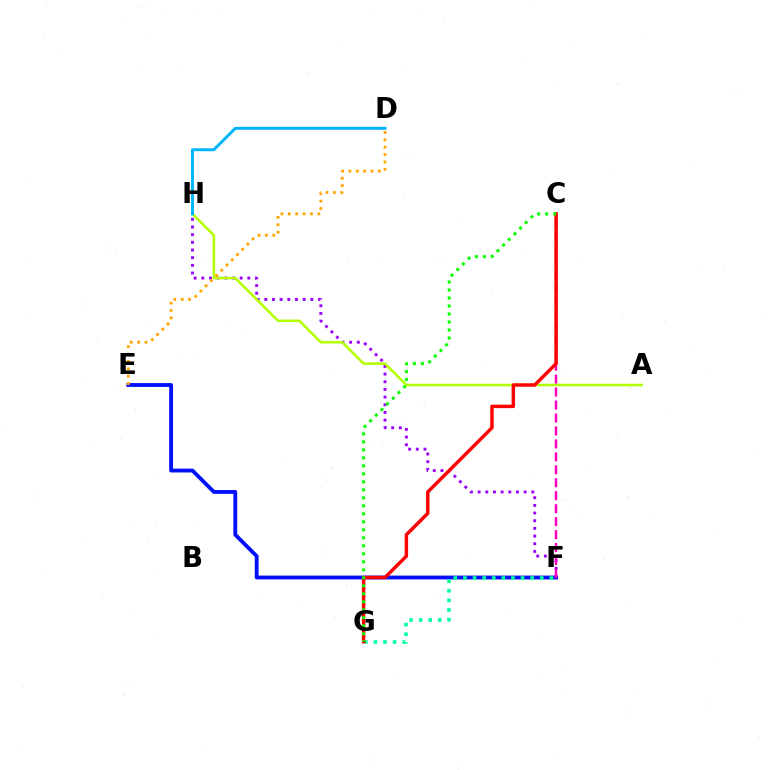{('E', 'F'): [{'color': '#0010ff', 'line_style': 'solid', 'thickness': 2.77}], ('F', 'H'): [{'color': '#9b00ff', 'line_style': 'dotted', 'thickness': 2.08}], ('A', 'H'): [{'color': '#b3ff00', 'line_style': 'solid', 'thickness': 1.85}], ('C', 'F'): [{'color': '#ff00bd', 'line_style': 'dashed', 'thickness': 1.76}], ('D', 'H'): [{'color': '#00b5ff', 'line_style': 'solid', 'thickness': 2.13}], ('F', 'G'): [{'color': '#00ff9d', 'line_style': 'dotted', 'thickness': 2.61}], ('C', 'G'): [{'color': '#ff0000', 'line_style': 'solid', 'thickness': 2.49}, {'color': '#08ff00', 'line_style': 'dotted', 'thickness': 2.17}], ('D', 'E'): [{'color': '#ffa500', 'line_style': 'dotted', 'thickness': 2.01}]}